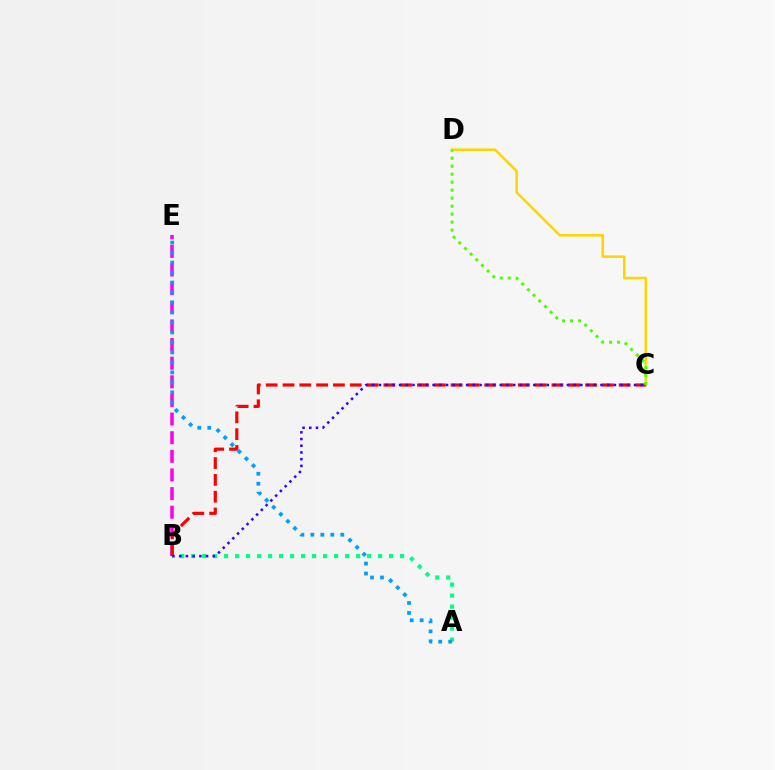{('A', 'B'): [{'color': '#00ff86', 'line_style': 'dotted', 'thickness': 2.99}], ('B', 'E'): [{'color': '#ff00ed', 'line_style': 'dashed', 'thickness': 2.53}], ('C', 'D'): [{'color': '#ffd500', 'line_style': 'solid', 'thickness': 1.83}, {'color': '#4fff00', 'line_style': 'dotted', 'thickness': 2.17}], ('B', 'C'): [{'color': '#ff0000', 'line_style': 'dashed', 'thickness': 2.28}, {'color': '#3700ff', 'line_style': 'dotted', 'thickness': 1.82}], ('A', 'E'): [{'color': '#009eff', 'line_style': 'dotted', 'thickness': 2.71}]}